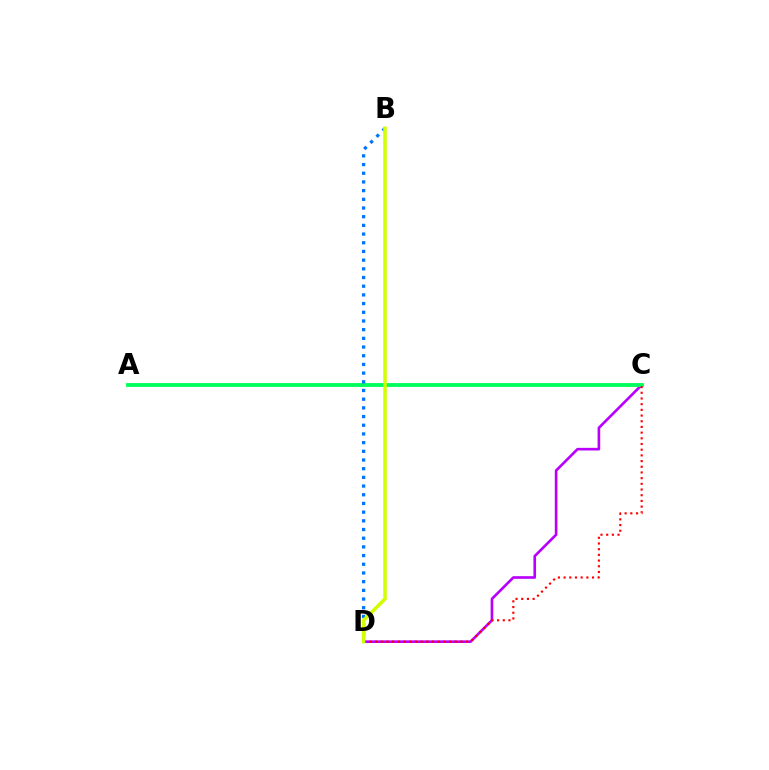{('C', 'D'): [{'color': '#b900ff', 'line_style': 'solid', 'thickness': 1.9}, {'color': '#ff0000', 'line_style': 'dotted', 'thickness': 1.55}], ('A', 'C'): [{'color': '#00ff5c', 'line_style': 'solid', 'thickness': 2.77}], ('B', 'D'): [{'color': '#0074ff', 'line_style': 'dotted', 'thickness': 2.36}, {'color': '#d1ff00', 'line_style': 'solid', 'thickness': 2.55}]}